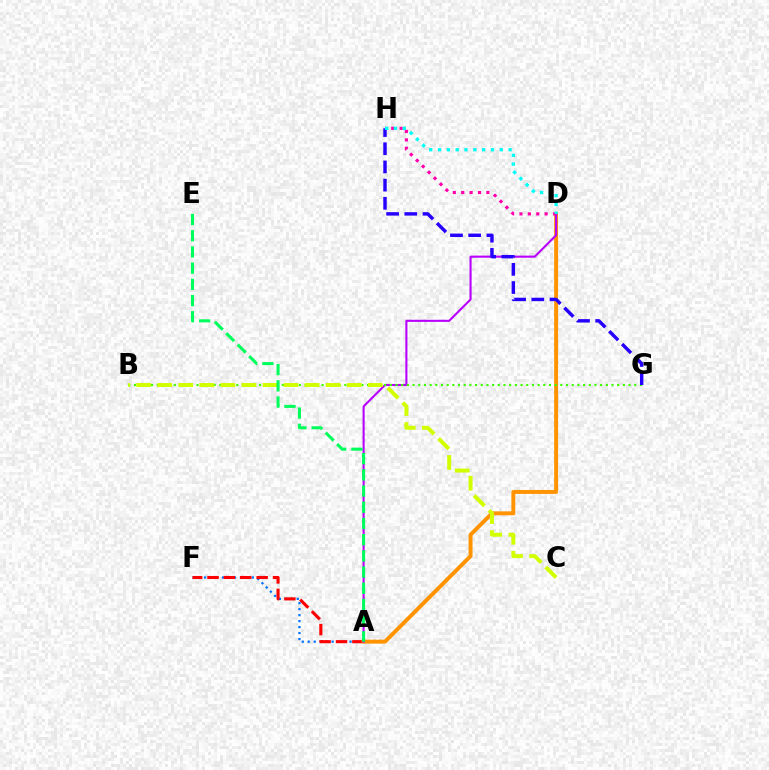{('A', 'F'): [{'color': '#0074ff', 'line_style': 'dotted', 'thickness': 1.62}, {'color': '#ff0000', 'line_style': 'dashed', 'thickness': 2.22}], ('A', 'D'): [{'color': '#ff9400', 'line_style': 'solid', 'thickness': 2.84}, {'color': '#b900ff', 'line_style': 'solid', 'thickness': 1.51}], ('B', 'G'): [{'color': '#3dff00', 'line_style': 'dotted', 'thickness': 1.54}], ('G', 'H'): [{'color': '#2500ff', 'line_style': 'dashed', 'thickness': 2.47}], ('B', 'C'): [{'color': '#d1ff00', 'line_style': 'dashed', 'thickness': 2.86}], ('A', 'E'): [{'color': '#00ff5c', 'line_style': 'dashed', 'thickness': 2.2}], ('D', 'H'): [{'color': '#ff00ac', 'line_style': 'dotted', 'thickness': 2.28}, {'color': '#00fff6', 'line_style': 'dotted', 'thickness': 2.4}]}